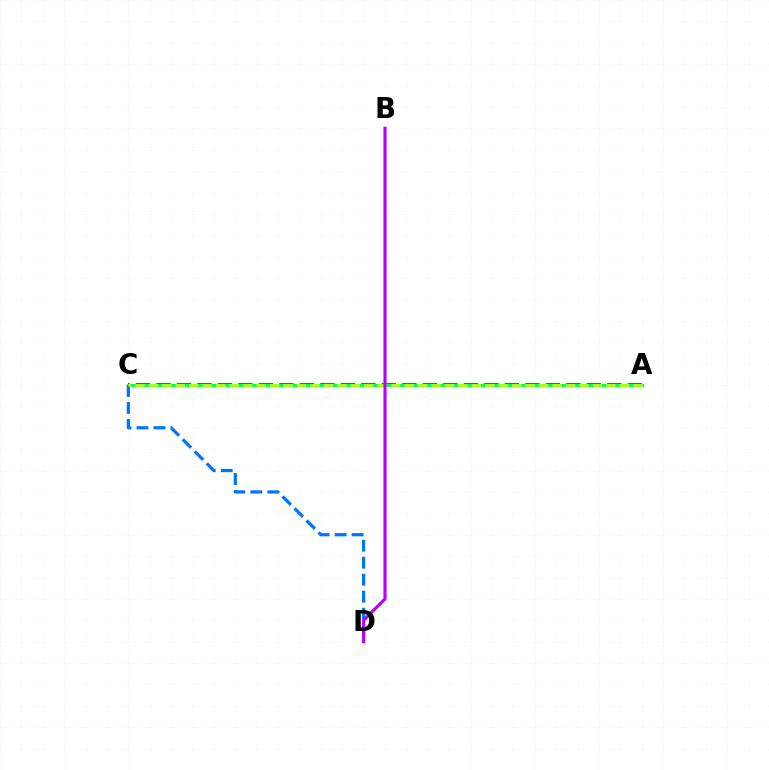{('A', 'C'): [{'color': '#ff0000', 'line_style': 'dashed', 'thickness': 2.78}, {'color': '#00ff5c', 'line_style': 'solid', 'thickness': 2.29}, {'color': '#d1ff00', 'line_style': 'dashed', 'thickness': 1.83}], ('C', 'D'): [{'color': '#0074ff', 'line_style': 'dashed', 'thickness': 2.31}], ('B', 'D'): [{'color': '#b900ff', 'line_style': 'solid', 'thickness': 2.26}]}